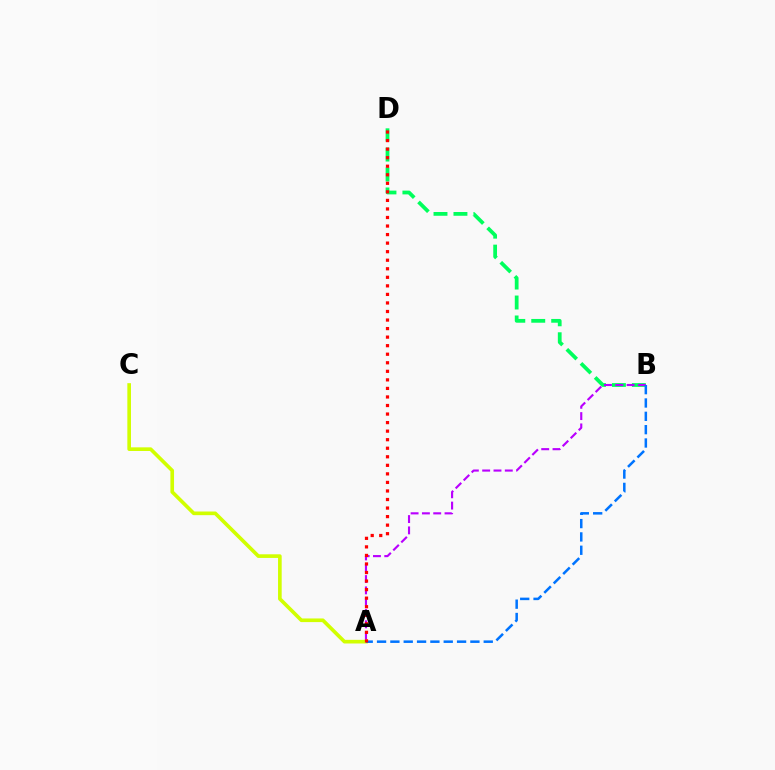{('B', 'D'): [{'color': '#00ff5c', 'line_style': 'dashed', 'thickness': 2.71}], ('A', 'B'): [{'color': '#b900ff', 'line_style': 'dashed', 'thickness': 1.54}, {'color': '#0074ff', 'line_style': 'dashed', 'thickness': 1.81}], ('A', 'C'): [{'color': '#d1ff00', 'line_style': 'solid', 'thickness': 2.62}], ('A', 'D'): [{'color': '#ff0000', 'line_style': 'dotted', 'thickness': 2.32}]}